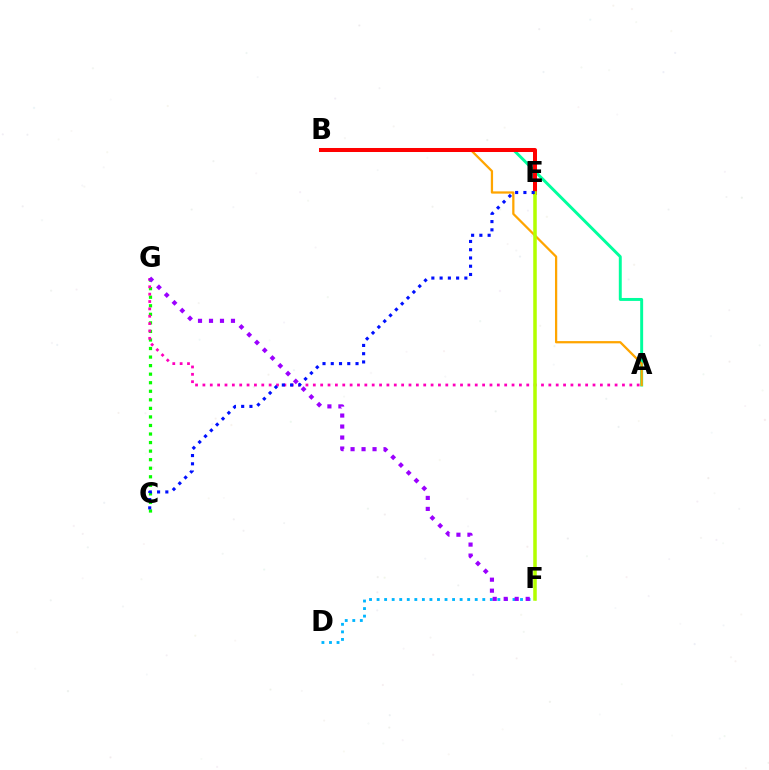{('C', 'G'): [{'color': '#08ff00', 'line_style': 'dotted', 'thickness': 2.32}], ('A', 'B'): [{'color': '#00ff9d', 'line_style': 'solid', 'thickness': 2.12}, {'color': '#ffa500', 'line_style': 'solid', 'thickness': 1.63}], ('A', 'G'): [{'color': '#ff00bd', 'line_style': 'dotted', 'thickness': 2.0}], ('D', 'F'): [{'color': '#00b5ff', 'line_style': 'dotted', 'thickness': 2.05}], ('B', 'E'): [{'color': '#ff0000', 'line_style': 'solid', 'thickness': 2.89}], ('F', 'G'): [{'color': '#9b00ff', 'line_style': 'dotted', 'thickness': 2.99}], ('E', 'F'): [{'color': '#b3ff00', 'line_style': 'solid', 'thickness': 2.55}], ('C', 'E'): [{'color': '#0010ff', 'line_style': 'dotted', 'thickness': 2.24}]}